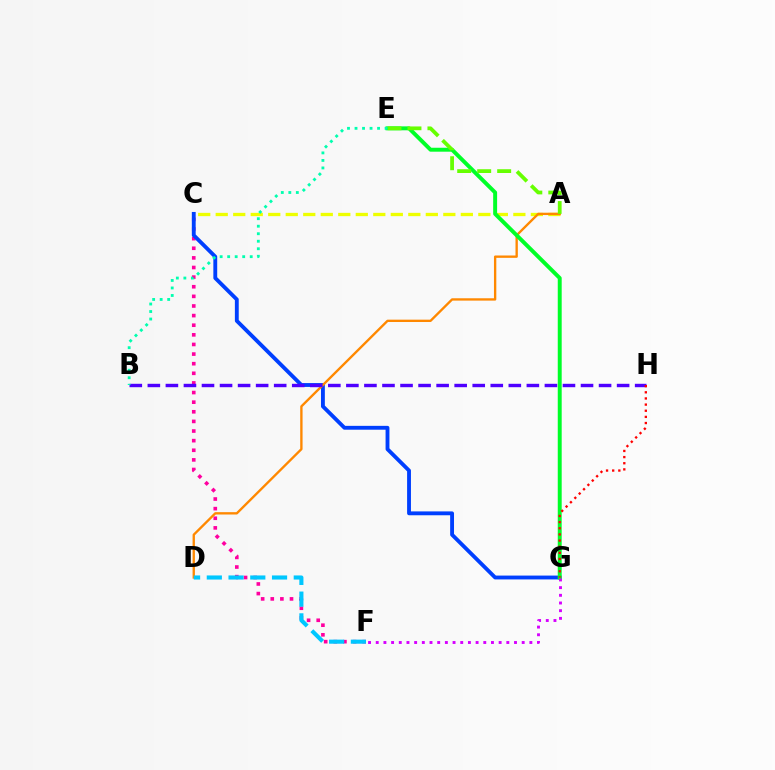{('C', 'F'): [{'color': '#ff00a0', 'line_style': 'dotted', 'thickness': 2.61}], ('C', 'G'): [{'color': '#003fff', 'line_style': 'solid', 'thickness': 2.77}], ('A', 'C'): [{'color': '#eeff00', 'line_style': 'dashed', 'thickness': 2.38}], ('A', 'D'): [{'color': '#ff8800', 'line_style': 'solid', 'thickness': 1.69}], ('E', 'G'): [{'color': '#00ff27', 'line_style': 'solid', 'thickness': 2.84}], ('B', 'H'): [{'color': '#4f00ff', 'line_style': 'dashed', 'thickness': 2.45}], ('A', 'E'): [{'color': '#66ff00', 'line_style': 'dashed', 'thickness': 2.71}], ('F', 'G'): [{'color': '#d600ff', 'line_style': 'dotted', 'thickness': 2.09}], ('G', 'H'): [{'color': '#ff0000', 'line_style': 'dotted', 'thickness': 1.67}], ('B', 'E'): [{'color': '#00ffaf', 'line_style': 'dotted', 'thickness': 2.04}], ('D', 'F'): [{'color': '#00c7ff', 'line_style': 'dashed', 'thickness': 2.95}]}